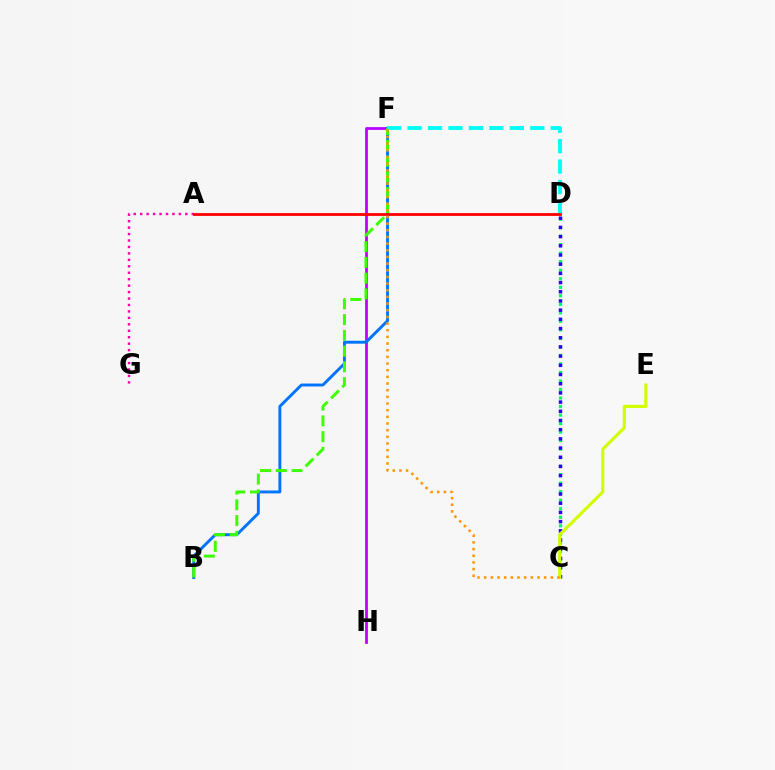{('A', 'G'): [{'color': '#ff00ac', 'line_style': 'dotted', 'thickness': 1.75}], ('C', 'D'): [{'color': '#00ff5c', 'line_style': 'dotted', 'thickness': 2.31}, {'color': '#2500ff', 'line_style': 'dotted', 'thickness': 2.5}], ('F', 'H'): [{'color': '#b900ff', 'line_style': 'solid', 'thickness': 1.98}], ('B', 'F'): [{'color': '#0074ff', 'line_style': 'solid', 'thickness': 2.1}, {'color': '#3dff00', 'line_style': 'dashed', 'thickness': 2.14}], ('D', 'F'): [{'color': '#00fff6', 'line_style': 'dashed', 'thickness': 2.78}], ('A', 'D'): [{'color': '#ff0000', 'line_style': 'solid', 'thickness': 2.02}], ('C', 'E'): [{'color': '#d1ff00', 'line_style': 'solid', 'thickness': 2.26}], ('C', 'F'): [{'color': '#ff9400', 'line_style': 'dotted', 'thickness': 1.81}]}